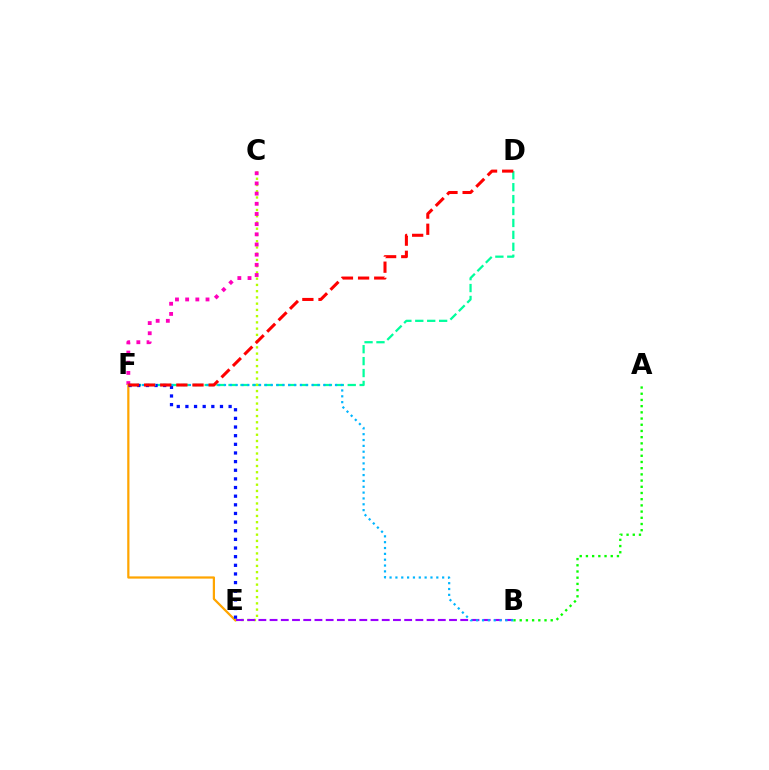{('D', 'F'): [{'color': '#00ff9d', 'line_style': 'dashed', 'thickness': 1.62}, {'color': '#ff0000', 'line_style': 'dashed', 'thickness': 2.19}], ('C', 'E'): [{'color': '#b3ff00', 'line_style': 'dotted', 'thickness': 1.7}], ('C', 'F'): [{'color': '#ff00bd', 'line_style': 'dotted', 'thickness': 2.76}], ('E', 'F'): [{'color': '#ffa500', 'line_style': 'solid', 'thickness': 1.61}, {'color': '#0010ff', 'line_style': 'dotted', 'thickness': 2.35}], ('B', 'E'): [{'color': '#9b00ff', 'line_style': 'dashed', 'thickness': 1.52}], ('A', 'B'): [{'color': '#08ff00', 'line_style': 'dotted', 'thickness': 1.69}], ('B', 'F'): [{'color': '#00b5ff', 'line_style': 'dotted', 'thickness': 1.59}]}